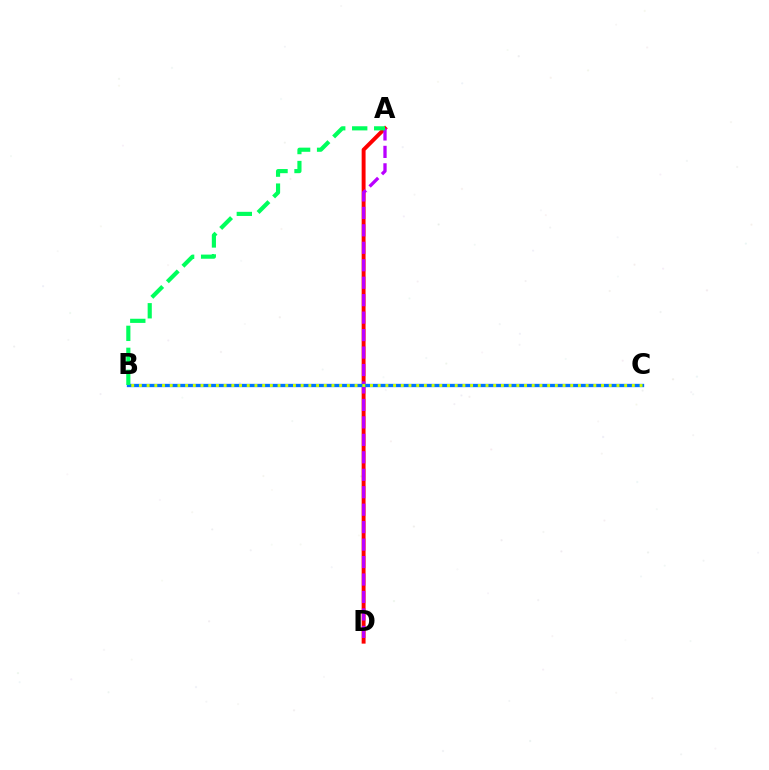{('A', 'D'): [{'color': '#ff0000', 'line_style': 'solid', 'thickness': 2.82}, {'color': '#b900ff', 'line_style': 'dashed', 'thickness': 2.37}], ('B', 'C'): [{'color': '#0074ff', 'line_style': 'solid', 'thickness': 2.39}, {'color': '#d1ff00', 'line_style': 'dotted', 'thickness': 2.09}], ('A', 'B'): [{'color': '#00ff5c', 'line_style': 'dashed', 'thickness': 2.99}]}